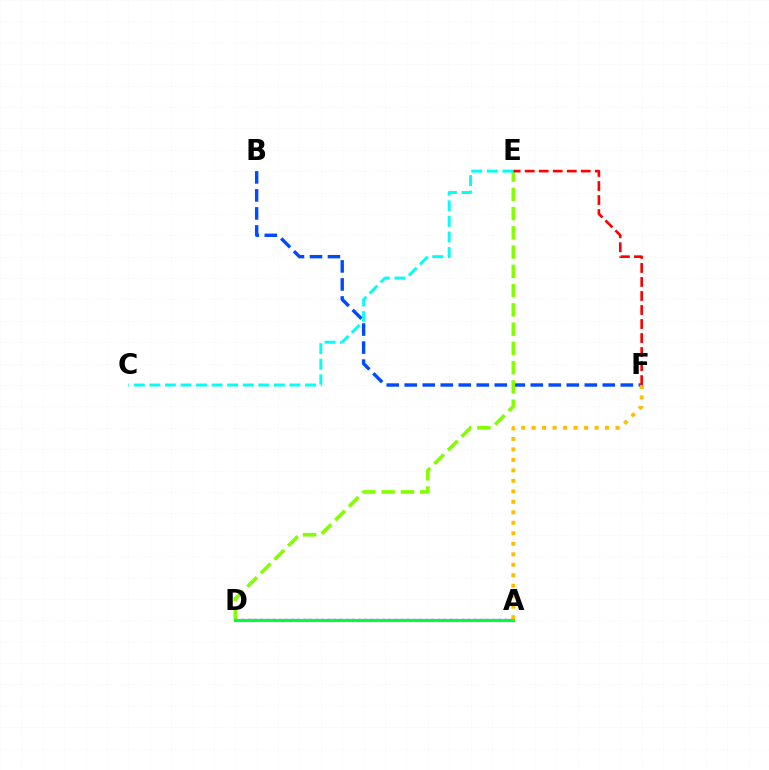{('B', 'F'): [{'color': '#004bff', 'line_style': 'dashed', 'thickness': 2.45}], ('A', 'D'): [{'color': '#ff00cf', 'line_style': 'dashed', 'thickness': 1.52}, {'color': '#7200ff', 'line_style': 'dotted', 'thickness': 1.66}, {'color': '#00ff39', 'line_style': 'solid', 'thickness': 2.24}], ('D', 'E'): [{'color': '#84ff00', 'line_style': 'dashed', 'thickness': 2.62}], ('C', 'E'): [{'color': '#00fff6', 'line_style': 'dashed', 'thickness': 2.12}], ('E', 'F'): [{'color': '#ff0000', 'line_style': 'dashed', 'thickness': 1.9}], ('A', 'F'): [{'color': '#ffbd00', 'line_style': 'dotted', 'thickness': 2.85}]}